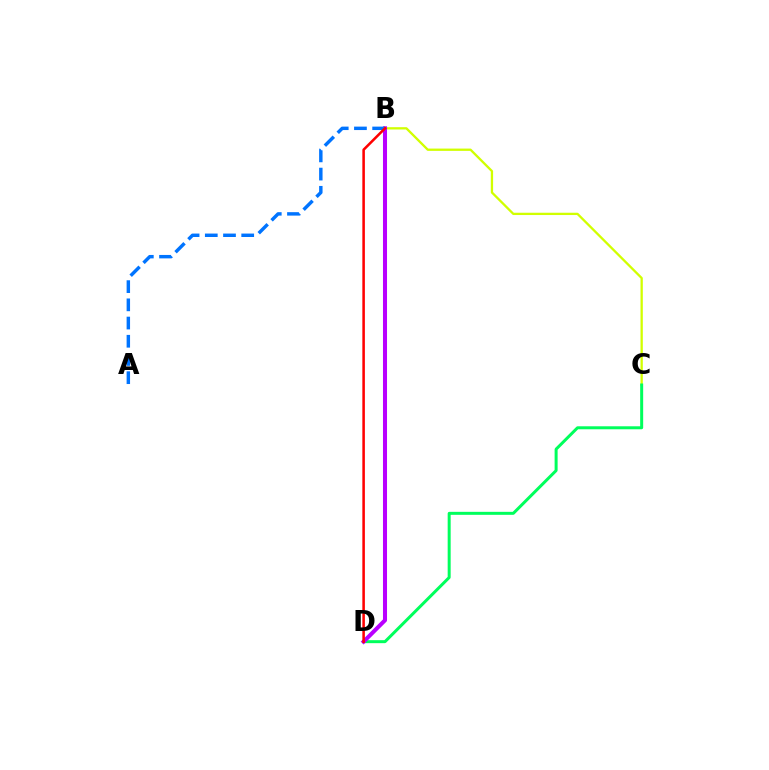{('B', 'C'): [{'color': '#d1ff00', 'line_style': 'solid', 'thickness': 1.66}], ('C', 'D'): [{'color': '#00ff5c', 'line_style': 'solid', 'thickness': 2.16}], ('B', 'D'): [{'color': '#b900ff', 'line_style': 'solid', 'thickness': 2.91}, {'color': '#ff0000', 'line_style': 'solid', 'thickness': 1.83}], ('A', 'B'): [{'color': '#0074ff', 'line_style': 'dashed', 'thickness': 2.47}]}